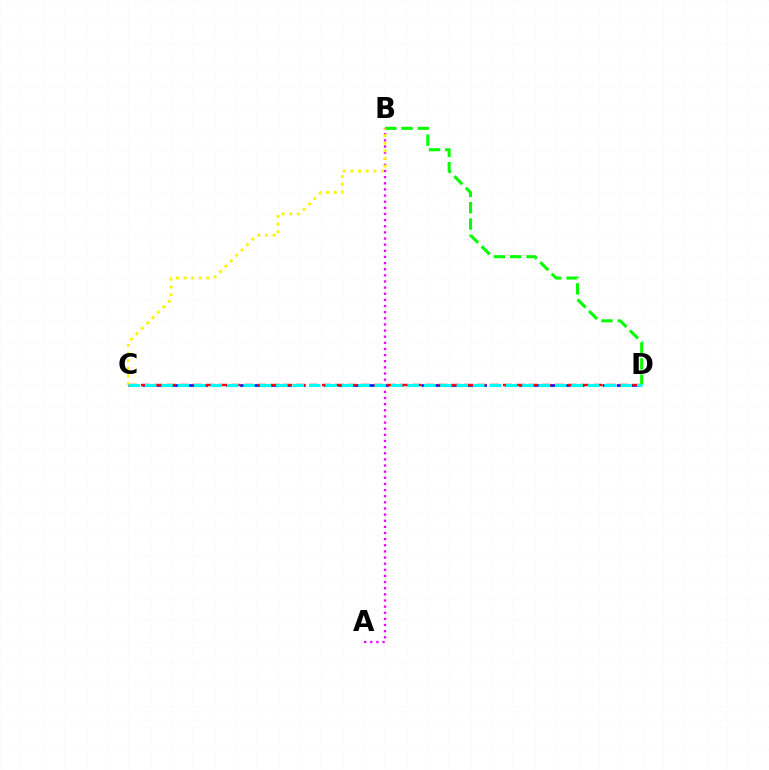{('C', 'D'): [{'color': '#0010ff', 'line_style': 'dashed', 'thickness': 1.89}, {'color': '#ff0000', 'line_style': 'dashed', 'thickness': 1.76}, {'color': '#00fff6', 'line_style': 'dashed', 'thickness': 2.23}], ('B', 'D'): [{'color': '#08ff00', 'line_style': 'dashed', 'thickness': 2.21}], ('A', 'B'): [{'color': '#ee00ff', 'line_style': 'dotted', 'thickness': 1.67}], ('B', 'C'): [{'color': '#fcf500', 'line_style': 'dotted', 'thickness': 2.07}]}